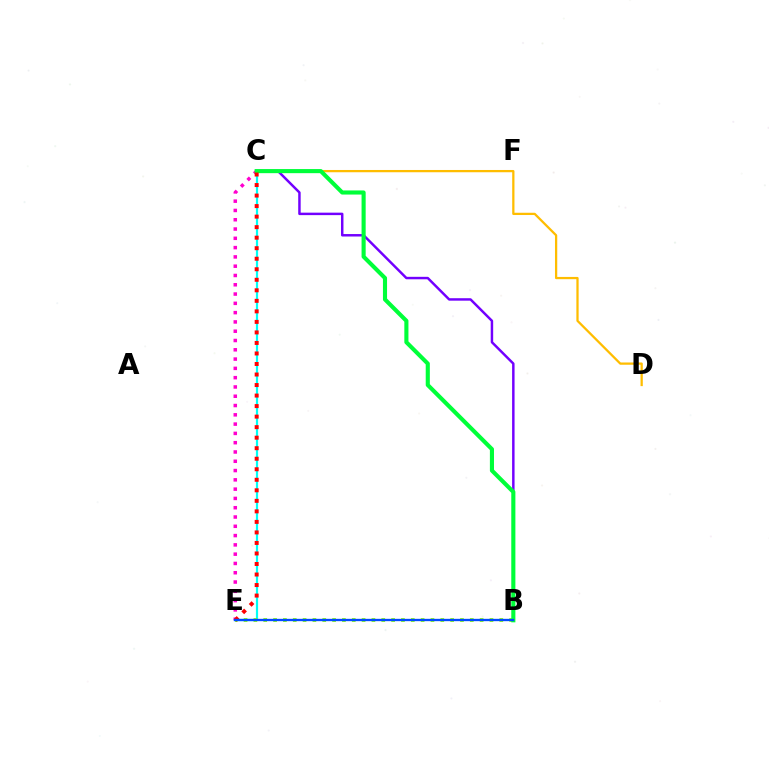{('C', 'E'): [{'color': '#00fff6', 'line_style': 'solid', 'thickness': 1.58}, {'color': '#ff00cf', 'line_style': 'dotted', 'thickness': 2.52}, {'color': '#ff0000', 'line_style': 'dotted', 'thickness': 2.86}], ('B', 'E'): [{'color': '#84ff00', 'line_style': 'dotted', 'thickness': 2.67}, {'color': '#004bff', 'line_style': 'solid', 'thickness': 1.68}], ('C', 'D'): [{'color': '#ffbd00', 'line_style': 'solid', 'thickness': 1.63}], ('B', 'C'): [{'color': '#7200ff', 'line_style': 'solid', 'thickness': 1.78}, {'color': '#00ff39', 'line_style': 'solid', 'thickness': 2.96}]}